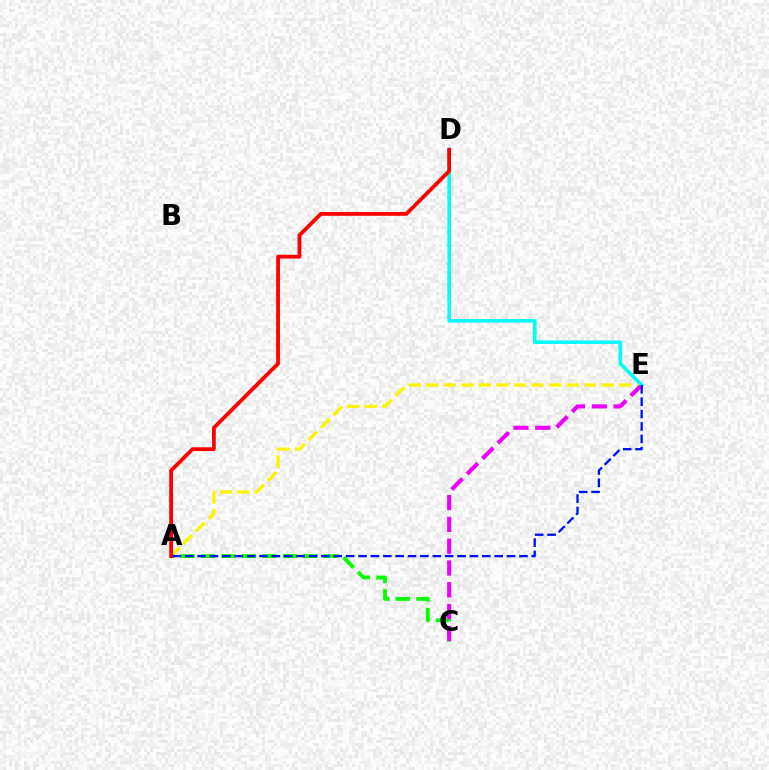{('A', 'E'): [{'color': '#fcf500', 'line_style': 'dashed', 'thickness': 2.38}, {'color': '#0010ff', 'line_style': 'dashed', 'thickness': 1.68}], ('A', 'C'): [{'color': '#08ff00', 'line_style': 'dashed', 'thickness': 2.78}], ('C', 'E'): [{'color': '#ee00ff', 'line_style': 'dashed', 'thickness': 2.96}], ('D', 'E'): [{'color': '#00fff6', 'line_style': 'solid', 'thickness': 2.6}], ('A', 'D'): [{'color': '#ff0000', 'line_style': 'solid', 'thickness': 2.73}]}